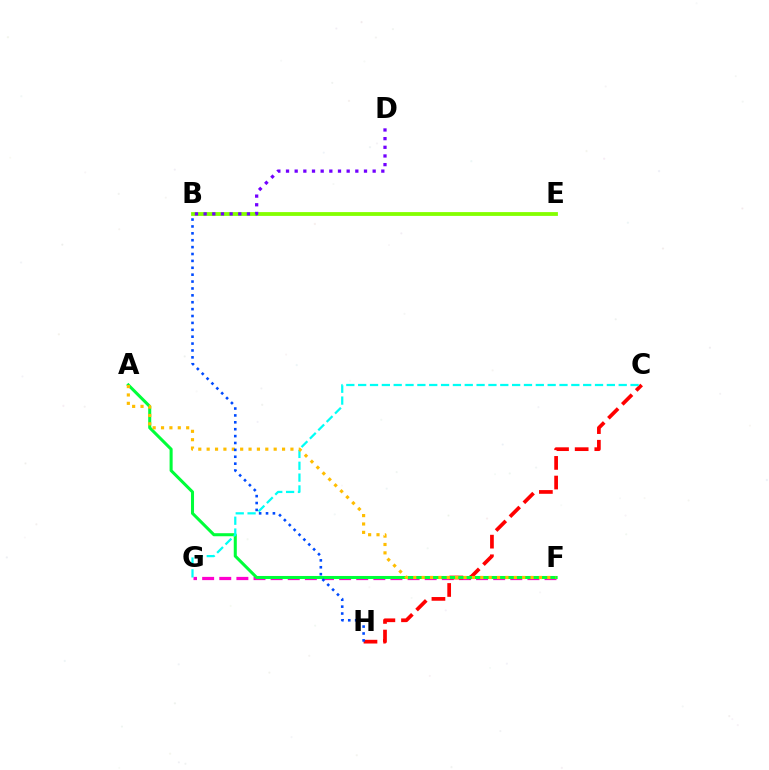{('B', 'E'): [{'color': '#84ff00', 'line_style': 'solid', 'thickness': 2.74}], ('F', 'G'): [{'color': '#ff00cf', 'line_style': 'dashed', 'thickness': 2.33}], ('C', 'H'): [{'color': '#ff0000', 'line_style': 'dashed', 'thickness': 2.67}], ('A', 'F'): [{'color': '#00ff39', 'line_style': 'solid', 'thickness': 2.19}, {'color': '#ffbd00', 'line_style': 'dotted', 'thickness': 2.28}], ('B', 'D'): [{'color': '#7200ff', 'line_style': 'dotted', 'thickness': 2.35}], ('C', 'G'): [{'color': '#00fff6', 'line_style': 'dashed', 'thickness': 1.61}], ('B', 'H'): [{'color': '#004bff', 'line_style': 'dotted', 'thickness': 1.87}]}